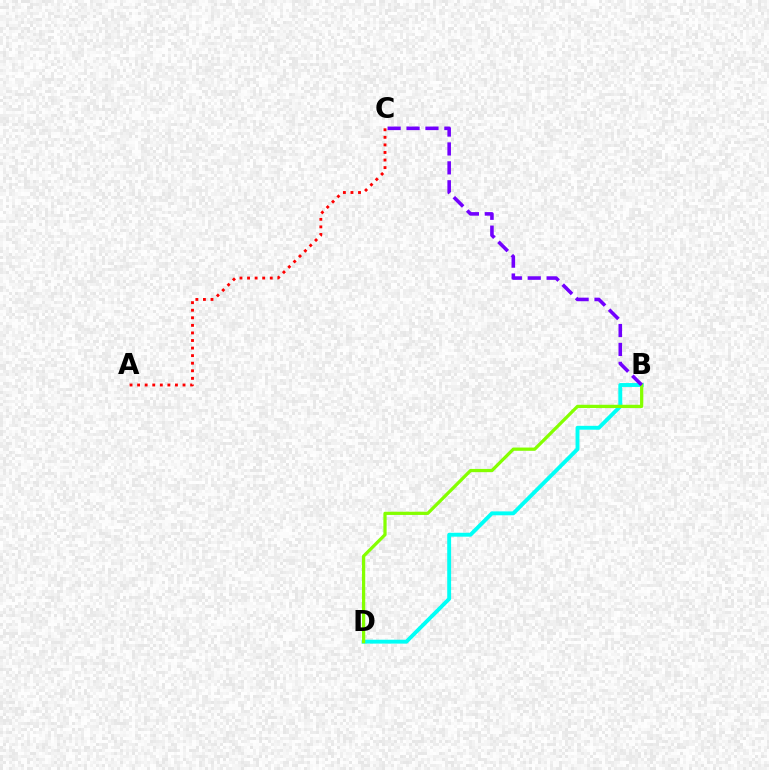{('B', 'D'): [{'color': '#00fff6', 'line_style': 'solid', 'thickness': 2.8}, {'color': '#84ff00', 'line_style': 'solid', 'thickness': 2.33}], ('B', 'C'): [{'color': '#7200ff', 'line_style': 'dashed', 'thickness': 2.57}], ('A', 'C'): [{'color': '#ff0000', 'line_style': 'dotted', 'thickness': 2.06}]}